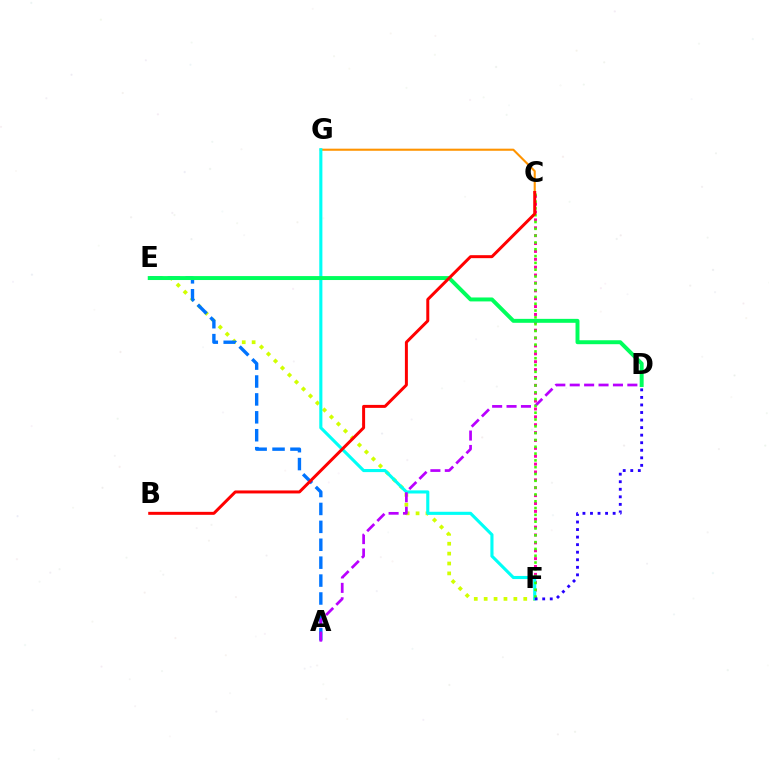{('E', 'F'): [{'color': '#d1ff00', 'line_style': 'dotted', 'thickness': 2.69}], ('C', 'F'): [{'color': '#ff00ac', 'line_style': 'dotted', 'thickness': 2.14}, {'color': '#3dff00', 'line_style': 'dotted', 'thickness': 1.85}], ('C', 'G'): [{'color': '#ff9400', 'line_style': 'solid', 'thickness': 1.52}], ('A', 'E'): [{'color': '#0074ff', 'line_style': 'dashed', 'thickness': 2.43}], ('F', 'G'): [{'color': '#00fff6', 'line_style': 'solid', 'thickness': 2.24}], ('A', 'D'): [{'color': '#b900ff', 'line_style': 'dashed', 'thickness': 1.96}], ('D', 'E'): [{'color': '#00ff5c', 'line_style': 'solid', 'thickness': 2.84}], ('D', 'F'): [{'color': '#2500ff', 'line_style': 'dotted', 'thickness': 2.05}], ('B', 'C'): [{'color': '#ff0000', 'line_style': 'solid', 'thickness': 2.15}]}